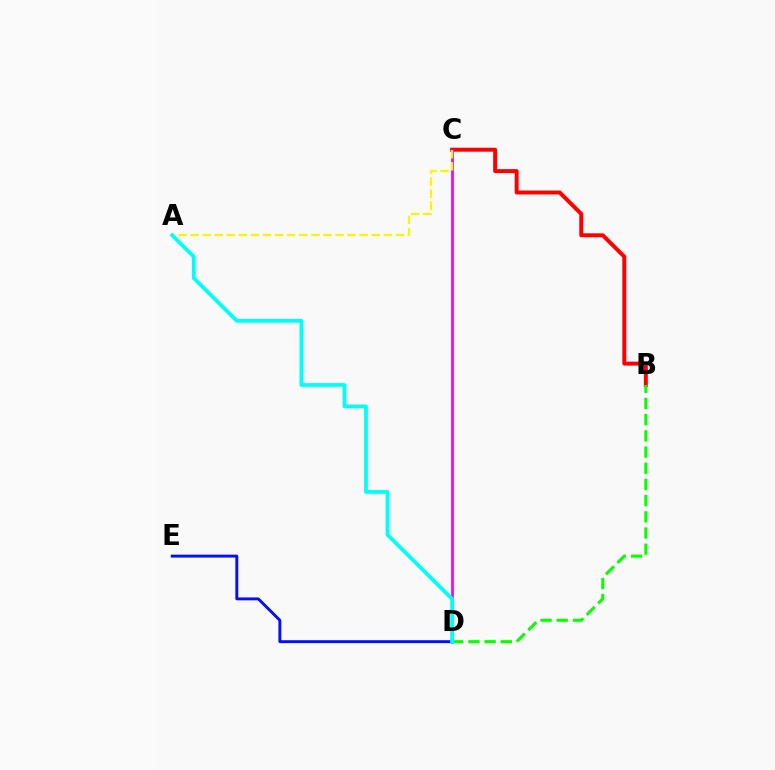{('B', 'C'): [{'color': '#ff0000', 'line_style': 'solid', 'thickness': 2.85}], ('C', 'D'): [{'color': '#ee00ff', 'line_style': 'solid', 'thickness': 1.94}], ('D', 'E'): [{'color': '#0010ff', 'line_style': 'solid', 'thickness': 2.09}], ('A', 'C'): [{'color': '#fcf500', 'line_style': 'dashed', 'thickness': 1.64}], ('B', 'D'): [{'color': '#08ff00', 'line_style': 'dashed', 'thickness': 2.2}], ('A', 'D'): [{'color': '#00fff6', 'line_style': 'solid', 'thickness': 2.71}]}